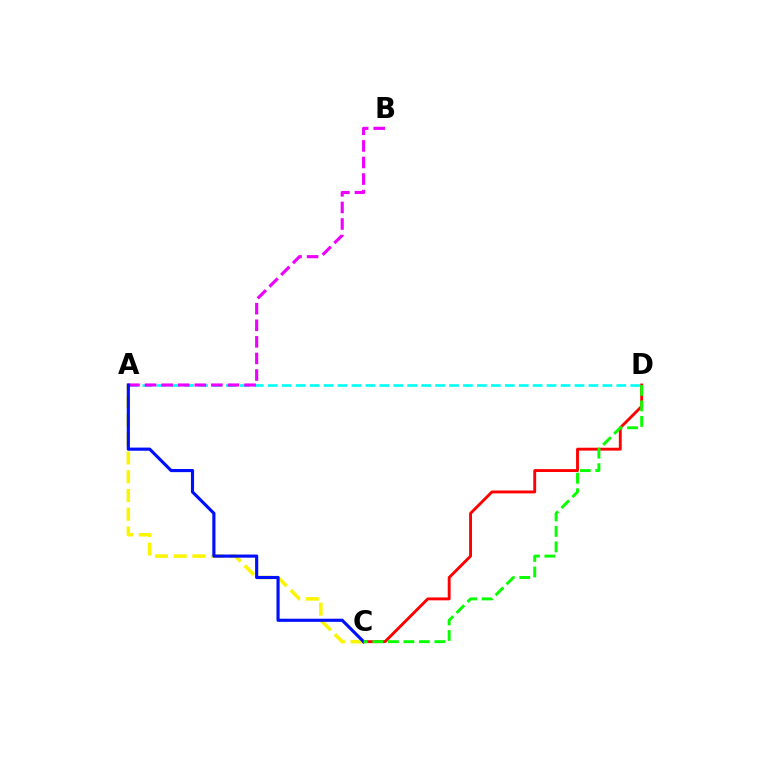{('A', 'C'): [{'color': '#fcf500', 'line_style': 'dashed', 'thickness': 2.55}, {'color': '#0010ff', 'line_style': 'solid', 'thickness': 2.26}], ('C', 'D'): [{'color': '#ff0000', 'line_style': 'solid', 'thickness': 2.08}, {'color': '#08ff00', 'line_style': 'dashed', 'thickness': 2.11}], ('A', 'D'): [{'color': '#00fff6', 'line_style': 'dashed', 'thickness': 1.89}], ('A', 'B'): [{'color': '#ee00ff', 'line_style': 'dashed', 'thickness': 2.25}]}